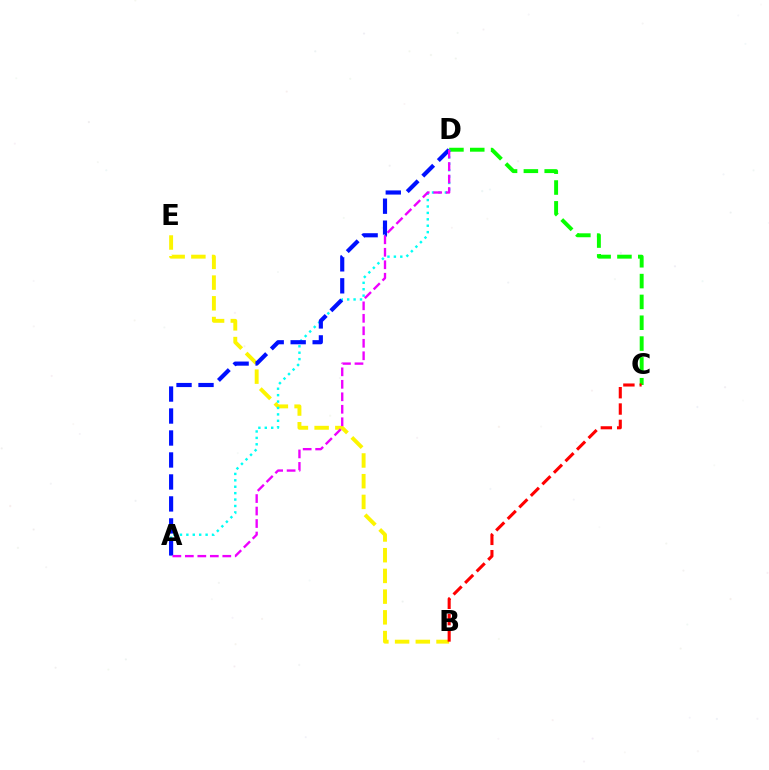{('C', 'D'): [{'color': '#08ff00', 'line_style': 'dashed', 'thickness': 2.83}], ('B', 'E'): [{'color': '#fcf500', 'line_style': 'dashed', 'thickness': 2.81}], ('A', 'D'): [{'color': '#00fff6', 'line_style': 'dotted', 'thickness': 1.74}, {'color': '#0010ff', 'line_style': 'dashed', 'thickness': 2.99}, {'color': '#ee00ff', 'line_style': 'dashed', 'thickness': 1.7}], ('B', 'C'): [{'color': '#ff0000', 'line_style': 'dashed', 'thickness': 2.22}]}